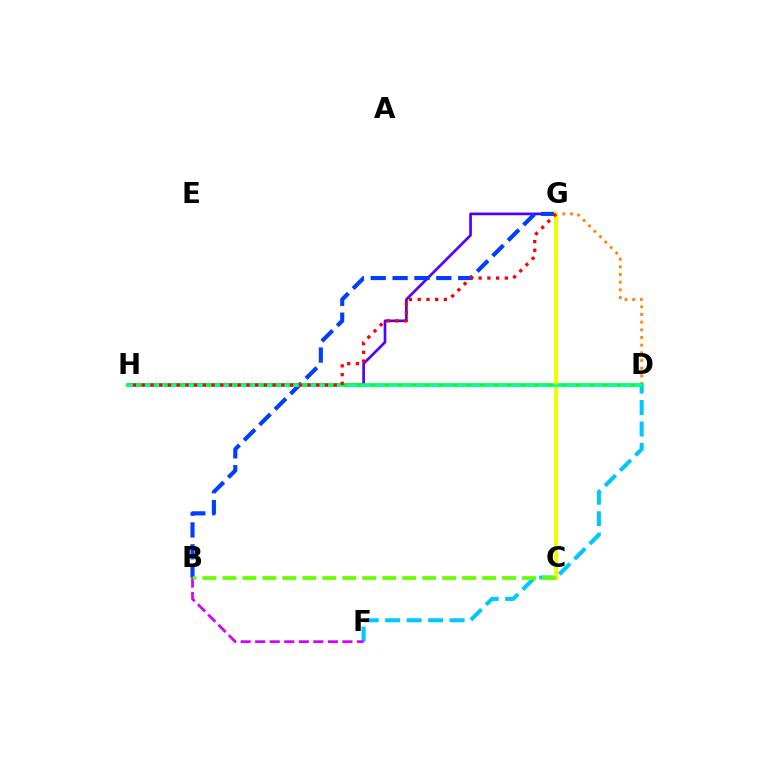{('D', 'F'): [{'color': '#00c7ff', 'line_style': 'dashed', 'thickness': 2.92}], ('G', 'H'): [{'color': '#4f00ff', 'line_style': 'solid', 'thickness': 1.93}, {'color': '#ff0000', 'line_style': 'dotted', 'thickness': 2.37}], ('B', 'G'): [{'color': '#003fff', 'line_style': 'dashed', 'thickness': 2.97}], ('C', 'G'): [{'color': '#ff00a0', 'line_style': 'dashed', 'thickness': 1.5}, {'color': '#eeff00', 'line_style': 'solid', 'thickness': 2.97}], ('D', 'G'): [{'color': '#ff8800', 'line_style': 'dotted', 'thickness': 2.08}], ('B', 'F'): [{'color': '#d600ff', 'line_style': 'dashed', 'thickness': 1.97}], ('D', 'H'): [{'color': '#00ff27', 'line_style': 'solid', 'thickness': 2.61}, {'color': '#00ffaf', 'line_style': 'dashed', 'thickness': 1.86}], ('B', 'C'): [{'color': '#66ff00', 'line_style': 'dashed', 'thickness': 2.71}]}